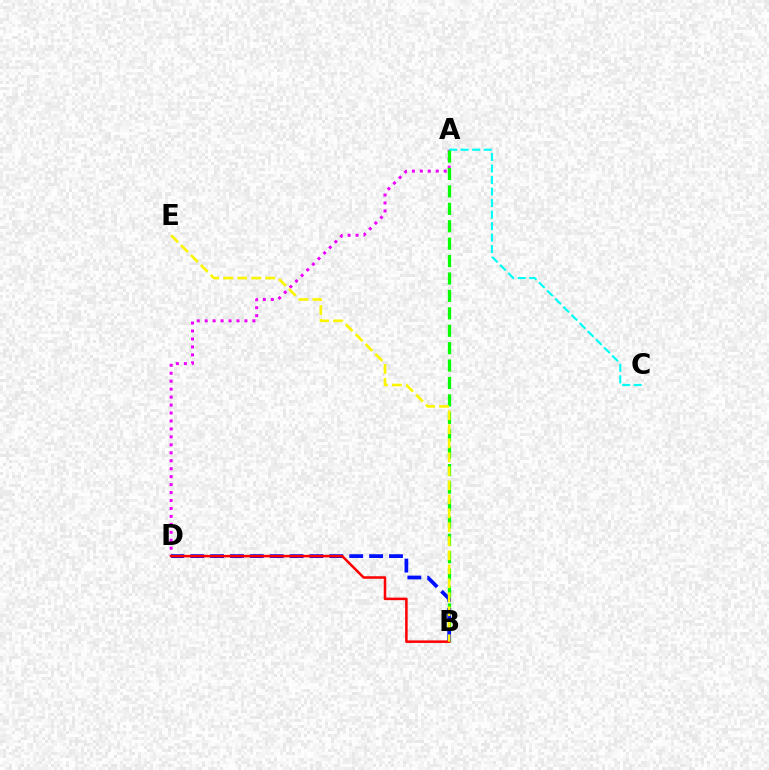{('A', 'D'): [{'color': '#ee00ff', 'line_style': 'dotted', 'thickness': 2.16}], ('A', 'C'): [{'color': '#00fff6', 'line_style': 'dashed', 'thickness': 1.57}], ('A', 'B'): [{'color': '#08ff00', 'line_style': 'dashed', 'thickness': 2.37}], ('B', 'D'): [{'color': '#0010ff', 'line_style': 'dashed', 'thickness': 2.7}, {'color': '#ff0000', 'line_style': 'solid', 'thickness': 1.82}], ('B', 'E'): [{'color': '#fcf500', 'line_style': 'dashed', 'thickness': 1.9}]}